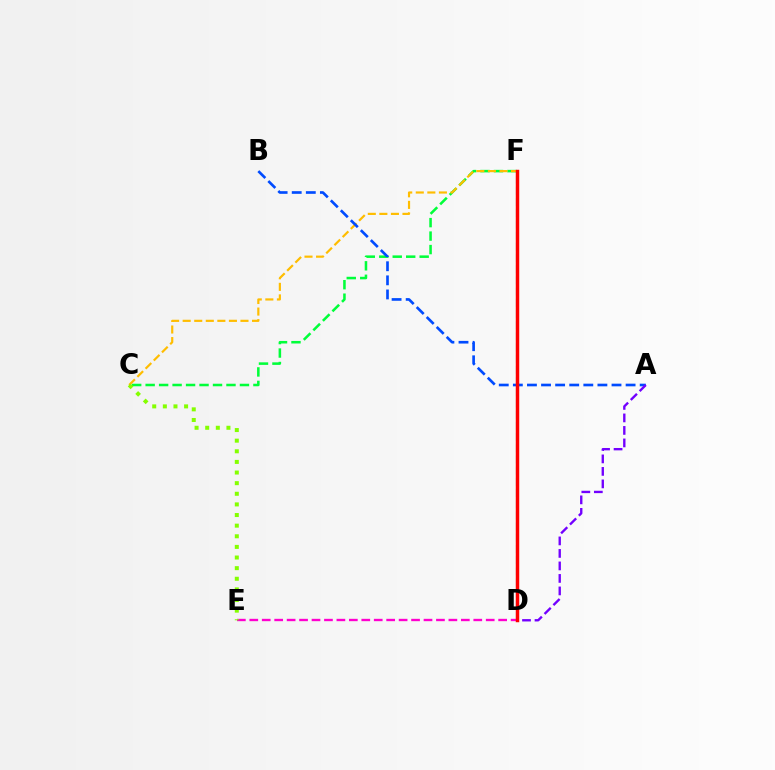{('C', 'F'): [{'color': '#00ff39', 'line_style': 'dashed', 'thickness': 1.83}, {'color': '#ffbd00', 'line_style': 'dashed', 'thickness': 1.57}], ('D', 'E'): [{'color': '#ff00cf', 'line_style': 'dashed', 'thickness': 1.69}], ('C', 'E'): [{'color': '#84ff00', 'line_style': 'dotted', 'thickness': 2.89}], ('A', 'B'): [{'color': '#004bff', 'line_style': 'dashed', 'thickness': 1.91}], ('A', 'D'): [{'color': '#7200ff', 'line_style': 'dashed', 'thickness': 1.7}], ('D', 'F'): [{'color': '#00fff6', 'line_style': 'dashed', 'thickness': 1.52}, {'color': '#ff0000', 'line_style': 'solid', 'thickness': 2.49}]}